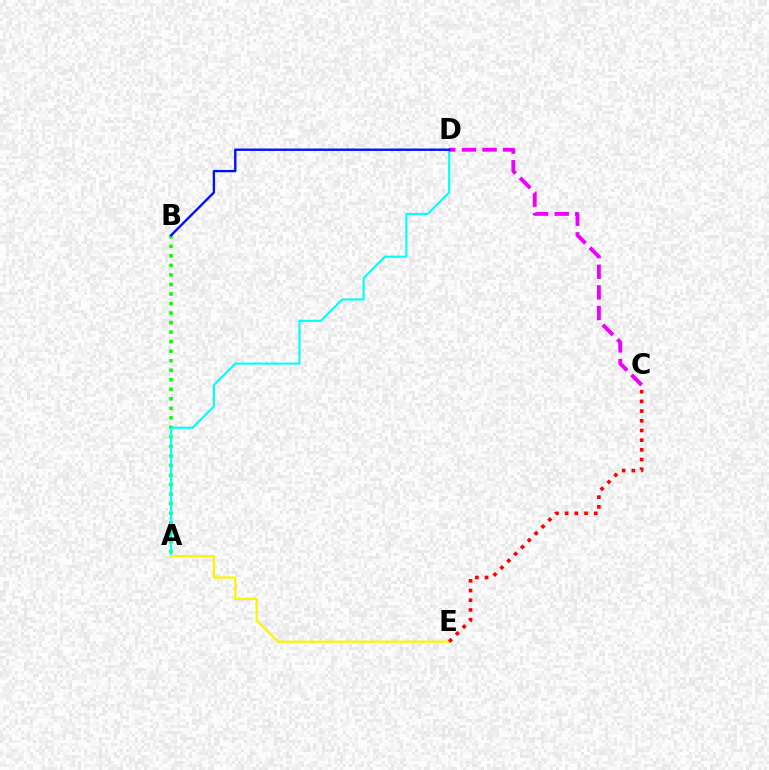{('A', 'B'): [{'color': '#08ff00', 'line_style': 'dotted', 'thickness': 2.59}], ('A', 'D'): [{'color': '#00fff6', 'line_style': 'solid', 'thickness': 1.52}], ('A', 'E'): [{'color': '#fcf500', 'line_style': 'solid', 'thickness': 1.59}], ('C', 'E'): [{'color': '#ff0000', 'line_style': 'dotted', 'thickness': 2.63}], ('C', 'D'): [{'color': '#ee00ff', 'line_style': 'dashed', 'thickness': 2.8}], ('B', 'D'): [{'color': '#0010ff', 'line_style': 'solid', 'thickness': 1.7}]}